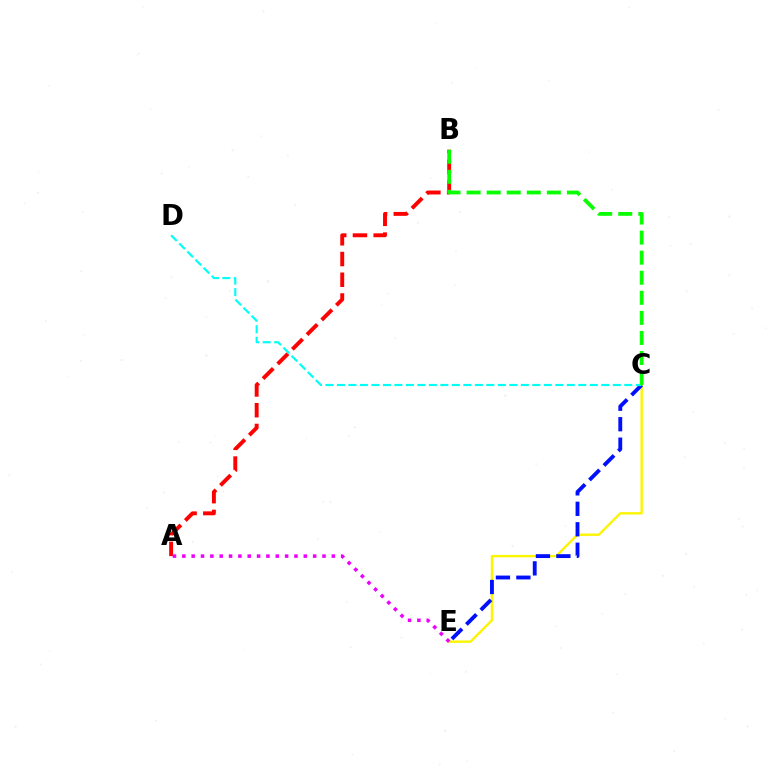{('C', 'E'): [{'color': '#fcf500', 'line_style': 'solid', 'thickness': 1.71}, {'color': '#0010ff', 'line_style': 'dashed', 'thickness': 2.78}], ('A', 'B'): [{'color': '#ff0000', 'line_style': 'dashed', 'thickness': 2.82}], ('C', 'D'): [{'color': '#00fff6', 'line_style': 'dashed', 'thickness': 1.56}], ('A', 'E'): [{'color': '#ee00ff', 'line_style': 'dotted', 'thickness': 2.54}], ('B', 'C'): [{'color': '#08ff00', 'line_style': 'dashed', 'thickness': 2.73}]}